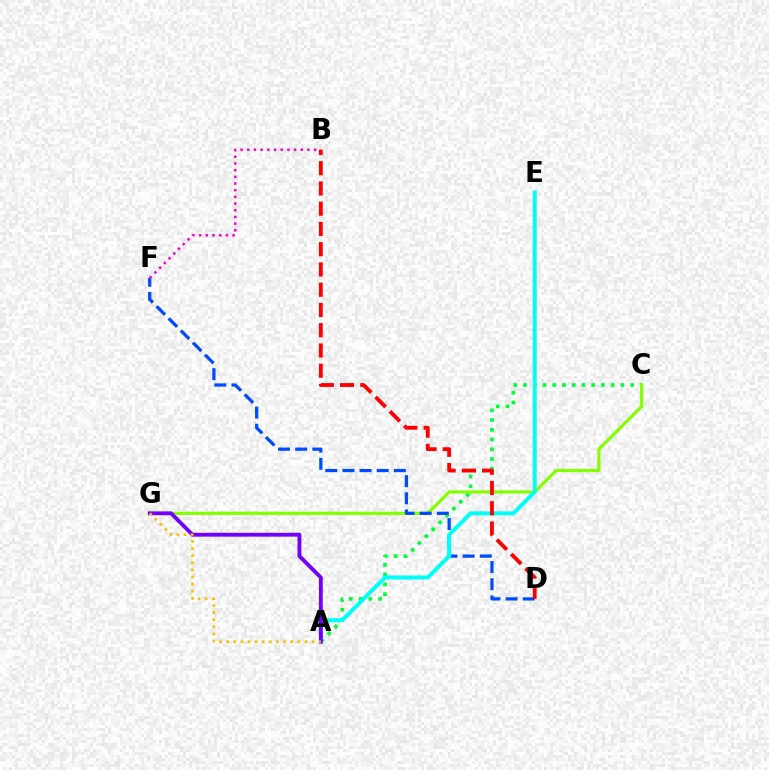{('A', 'C'): [{'color': '#00ff39', 'line_style': 'dotted', 'thickness': 2.65}], ('C', 'G'): [{'color': '#84ff00', 'line_style': 'solid', 'thickness': 2.29}], ('D', 'F'): [{'color': '#004bff', 'line_style': 'dashed', 'thickness': 2.33}], ('A', 'E'): [{'color': '#00fff6', 'line_style': 'solid', 'thickness': 2.86}], ('A', 'G'): [{'color': '#7200ff', 'line_style': 'solid', 'thickness': 2.77}, {'color': '#ffbd00', 'line_style': 'dotted', 'thickness': 1.94}], ('B', 'F'): [{'color': '#ff00cf', 'line_style': 'dotted', 'thickness': 1.82}], ('B', 'D'): [{'color': '#ff0000', 'line_style': 'dashed', 'thickness': 2.75}]}